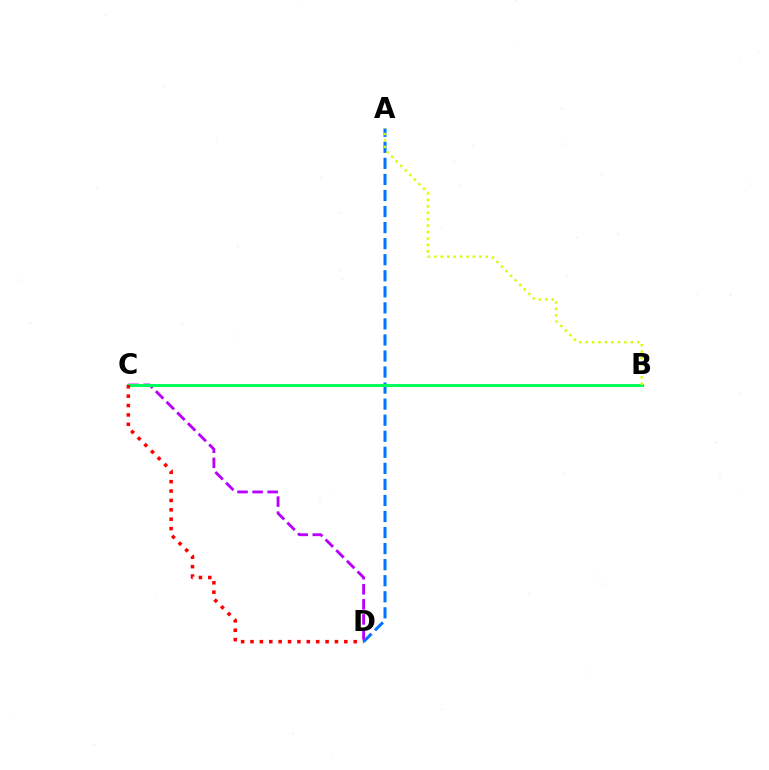{('A', 'D'): [{'color': '#0074ff', 'line_style': 'dashed', 'thickness': 2.18}], ('C', 'D'): [{'color': '#b900ff', 'line_style': 'dashed', 'thickness': 2.05}, {'color': '#ff0000', 'line_style': 'dotted', 'thickness': 2.55}], ('B', 'C'): [{'color': '#00ff5c', 'line_style': 'solid', 'thickness': 2.16}], ('A', 'B'): [{'color': '#d1ff00', 'line_style': 'dotted', 'thickness': 1.75}]}